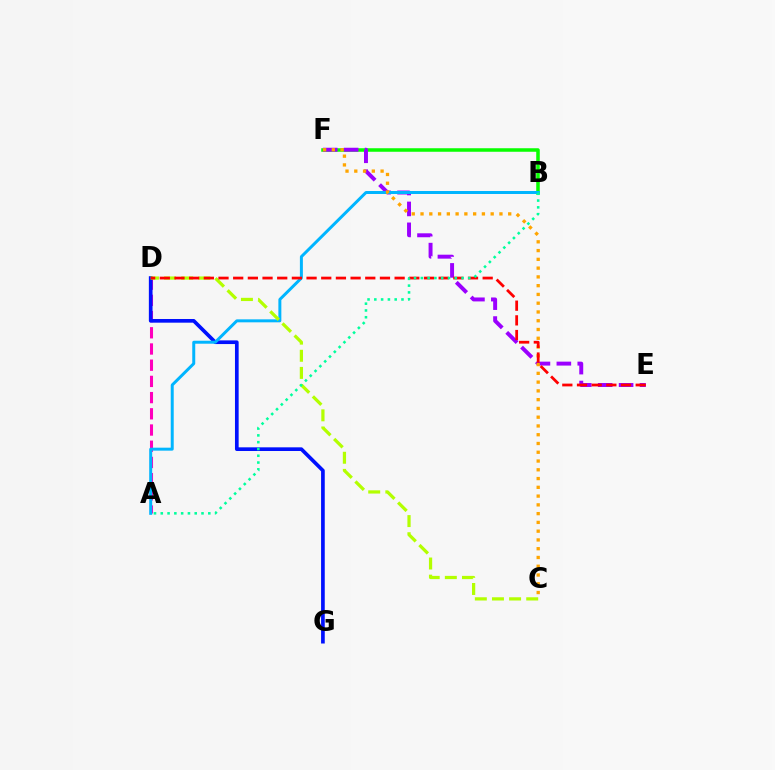{('A', 'D'): [{'color': '#ff00bd', 'line_style': 'dashed', 'thickness': 2.2}], ('D', 'G'): [{'color': '#0010ff', 'line_style': 'solid', 'thickness': 2.65}], ('B', 'F'): [{'color': '#08ff00', 'line_style': 'solid', 'thickness': 2.53}], ('E', 'F'): [{'color': '#9b00ff', 'line_style': 'dashed', 'thickness': 2.84}], ('A', 'B'): [{'color': '#00b5ff', 'line_style': 'solid', 'thickness': 2.14}, {'color': '#00ff9d', 'line_style': 'dotted', 'thickness': 1.84}], ('C', 'D'): [{'color': '#b3ff00', 'line_style': 'dashed', 'thickness': 2.33}], ('C', 'F'): [{'color': '#ffa500', 'line_style': 'dotted', 'thickness': 2.38}], ('D', 'E'): [{'color': '#ff0000', 'line_style': 'dashed', 'thickness': 1.99}]}